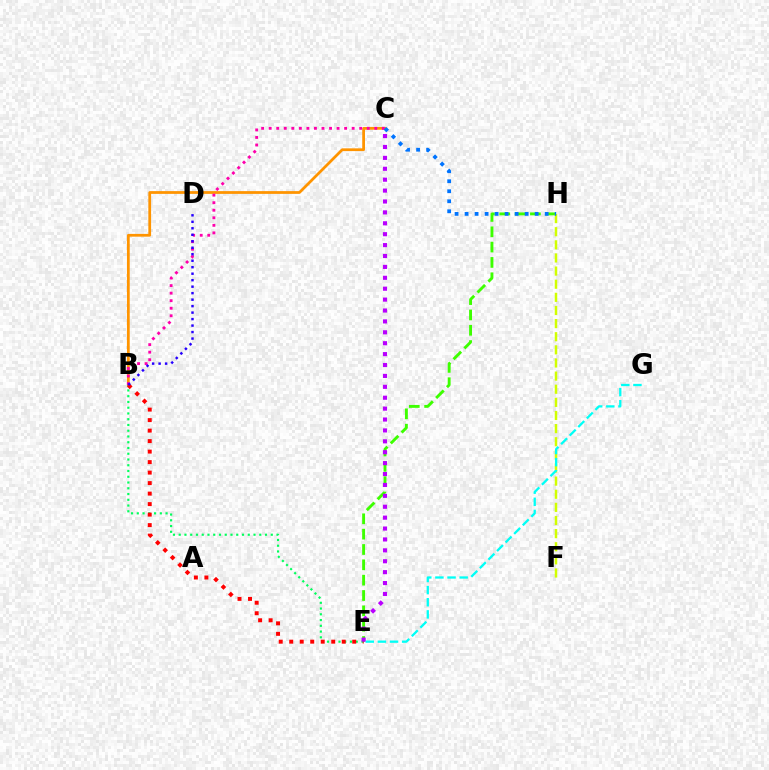{('E', 'H'): [{'color': '#3dff00', 'line_style': 'dashed', 'thickness': 2.08}], ('B', 'C'): [{'color': '#ff9400', 'line_style': 'solid', 'thickness': 1.99}, {'color': '#ff00ac', 'line_style': 'dotted', 'thickness': 2.05}], ('F', 'H'): [{'color': '#d1ff00', 'line_style': 'dashed', 'thickness': 1.78}], ('B', 'E'): [{'color': '#00ff5c', 'line_style': 'dotted', 'thickness': 1.56}, {'color': '#ff0000', 'line_style': 'dotted', 'thickness': 2.85}], ('E', 'G'): [{'color': '#00fff6', 'line_style': 'dashed', 'thickness': 1.65}], ('C', 'E'): [{'color': '#b900ff', 'line_style': 'dotted', 'thickness': 2.96}], ('C', 'H'): [{'color': '#0074ff', 'line_style': 'dotted', 'thickness': 2.72}], ('B', 'D'): [{'color': '#2500ff', 'line_style': 'dotted', 'thickness': 1.76}]}